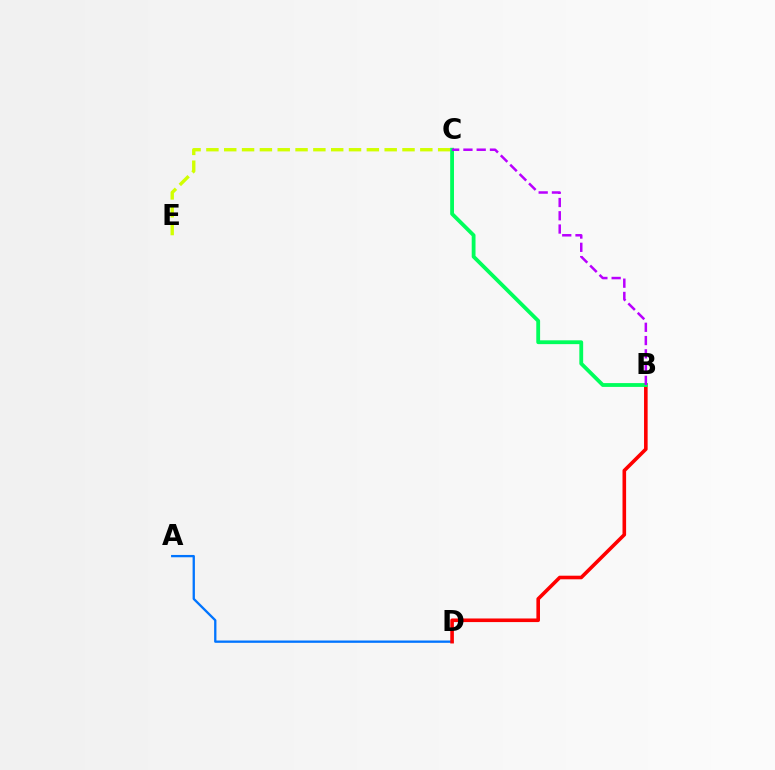{('C', 'E'): [{'color': '#d1ff00', 'line_style': 'dashed', 'thickness': 2.42}], ('A', 'D'): [{'color': '#0074ff', 'line_style': 'solid', 'thickness': 1.66}], ('B', 'D'): [{'color': '#ff0000', 'line_style': 'solid', 'thickness': 2.59}], ('B', 'C'): [{'color': '#00ff5c', 'line_style': 'solid', 'thickness': 2.74}, {'color': '#b900ff', 'line_style': 'dashed', 'thickness': 1.8}]}